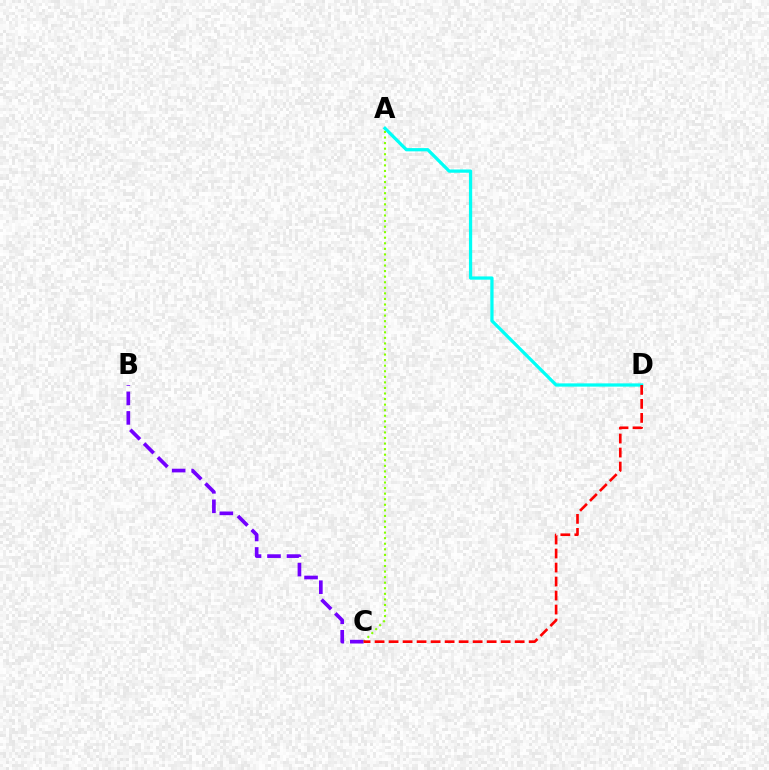{('A', 'D'): [{'color': '#00fff6', 'line_style': 'solid', 'thickness': 2.34}], ('A', 'C'): [{'color': '#84ff00', 'line_style': 'dotted', 'thickness': 1.51}], ('B', 'C'): [{'color': '#7200ff', 'line_style': 'dashed', 'thickness': 2.65}], ('C', 'D'): [{'color': '#ff0000', 'line_style': 'dashed', 'thickness': 1.9}]}